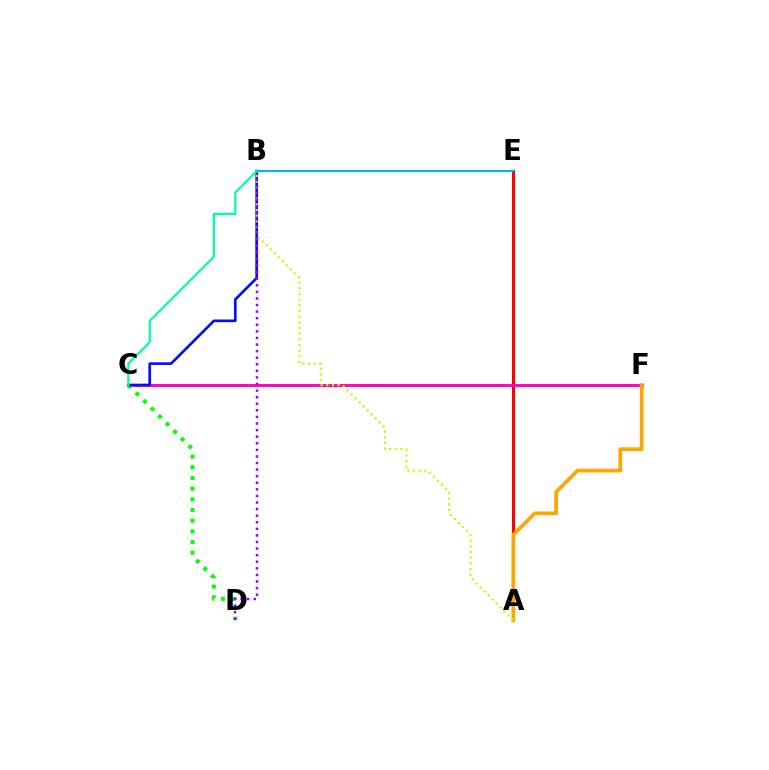{('A', 'E'): [{'color': '#ff0000', 'line_style': 'solid', 'thickness': 2.2}], ('B', 'E'): [{'color': '#00b5ff', 'line_style': 'solid', 'thickness': 1.53}], ('C', 'F'): [{'color': '#ff00bd', 'line_style': 'solid', 'thickness': 2.07}], ('A', 'F'): [{'color': '#ffa500', 'line_style': 'solid', 'thickness': 2.66}], ('C', 'D'): [{'color': '#08ff00', 'line_style': 'dotted', 'thickness': 2.9}], ('B', 'C'): [{'color': '#0010ff', 'line_style': 'solid', 'thickness': 1.93}, {'color': '#00ff9d', 'line_style': 'solid', 'thickness': 1.57}], ('A', 'B'): [{'color': '#b3ff00', 'line_style': 'dotted', 'thickness': 1.54}], ('B', 'D'): [{'color': '#9b00ff', 'line_style': 'dotted', 'thickness': 1.79}]}